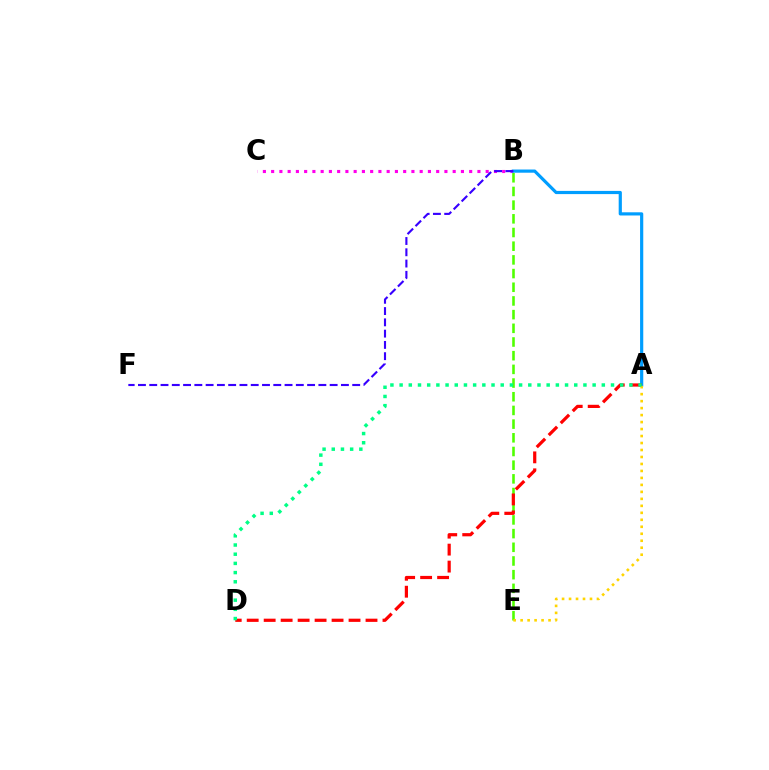{('B', 'E'): [{'color': '#4fff00', 'line_style': 'dashed', 'thickness': 1.86}], ('B', 'C'): [{'color': '#ff00ed', 'line_style': 'dotted', 'thickness': 2.24}], ('A', 'B'): [{'color': '#009eff', 'line_style': 'solid', 'thickness': 2.29}], ('A', 'D'): [{'color': '#ff0000', 'line_style': 'dashed', 'thickness': 2.31}, {'color': '#00ff86', 'line_style': 'dotted', 'thickness': 2.5}], ('B', 'F'): [{'color': '#3700ff', 'line_style': 'dashed', 'thickness': 1.53}], ('A', 'E'): [{'color': '#ffd500', 'line_style': 'dotted', 'thickness': 1.9}]}